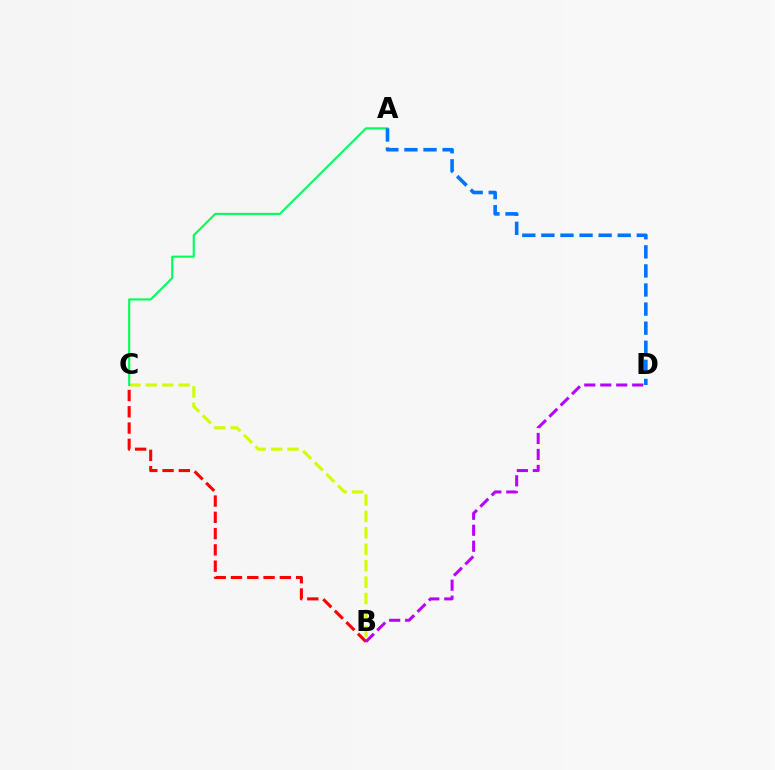{('B', 'C'): [{'color': '#d1ff00', 'line_style': 'dashed', 'thickness': 2.23}, {'color': '#ff0000', 'line_style': 'dashed', 'thickness': 2.21}], ('A', 'C'): [{'color': '#00ff5c', 'line_style': 'solid', 'thickness': 1.51}], ('A', 'D'): [{'color': '#0074ff', 'line_style': 'dashed', 'thickness': 2.59}], ('B', 'D'): [{'color': '#b900ff', 'line_style': 'dashed', 'thickness': 2.17}]}